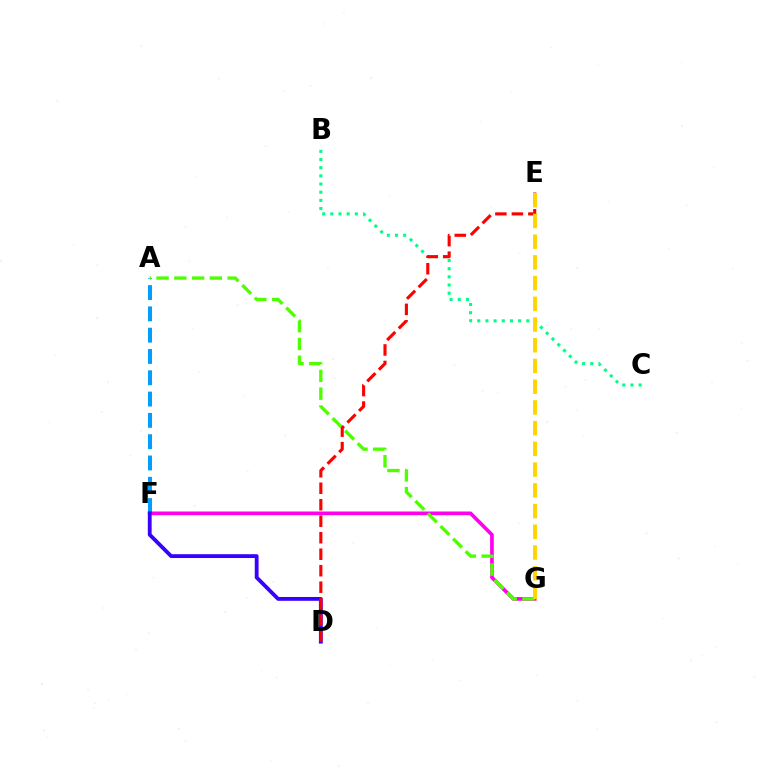{('A', 'F'): [{'color': '#009eff', 'line_style': 'dashed', 'thickness': 2.89}], ('B', 'C'): [{'color': '#00ff86', 'line_style': 'dotted', 'thickness': 2.22}], ('F', 'G'): [{'color': '#ff00ed', 'line_style': 'solid', 'thickness': 2.63}], ('A', 'G'): [{'color': '#4fff00', 'line_style': 'dashed', 'thickness': 2.41}], ('D', 'F'): [{'color': '#3700ff', 'line_style': 'solid', 'thickness': 2.75}], ('D', 'E'): [{'color': '#ff0000', 'line_style': 'dashed', 'thickness': 2.24}], ('E', 'G'): [{'color': '#ffd500', 'line_style': 'dashed', 'thickness': 2.81}]}